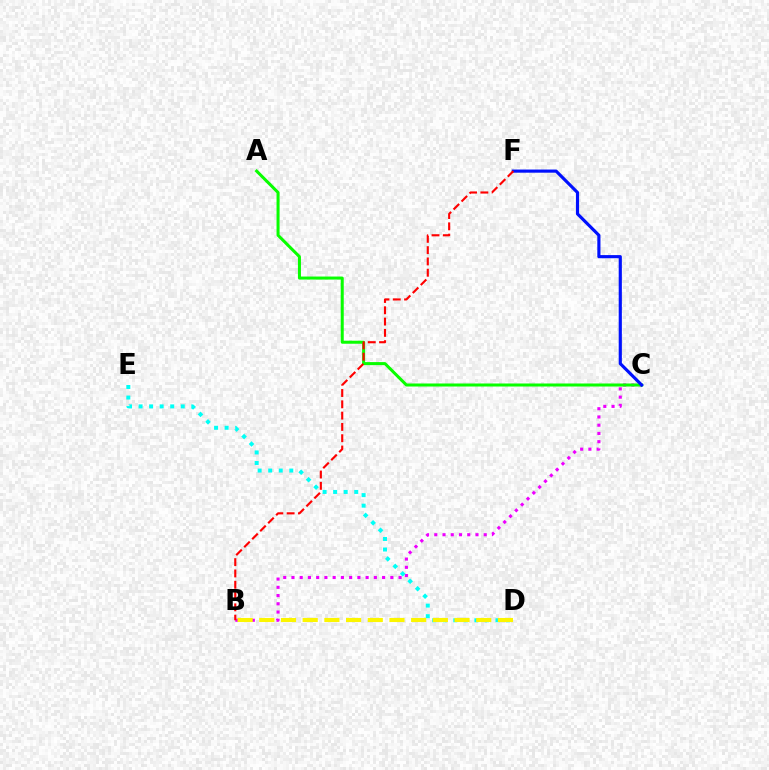{('B', 'C'): [{'color': '#ee00ff', 'line_style': 'dotted', 'thickness': 2.24}], ('A', 'C'): [{'color': '#08ff00', 'line_style': 'solid', 'thickness': 2.18}], ('C', 'F'): [{'color': '#0010ff', 'line_style': 'solid', 'thickness': 2.27}], ('B', 'F'): [{'color': '#ff0000', 'line_style': 'dashed', 'thickness': 1.53}], ('D', 'E'): [{'color': '#00fff6', 'line_style': 'dotted', 'thickness': 2.87}], ('B', 'D'): [{'color': '#fcf500', 'line_style': 'dashed', 'thickness': 2.95}]}